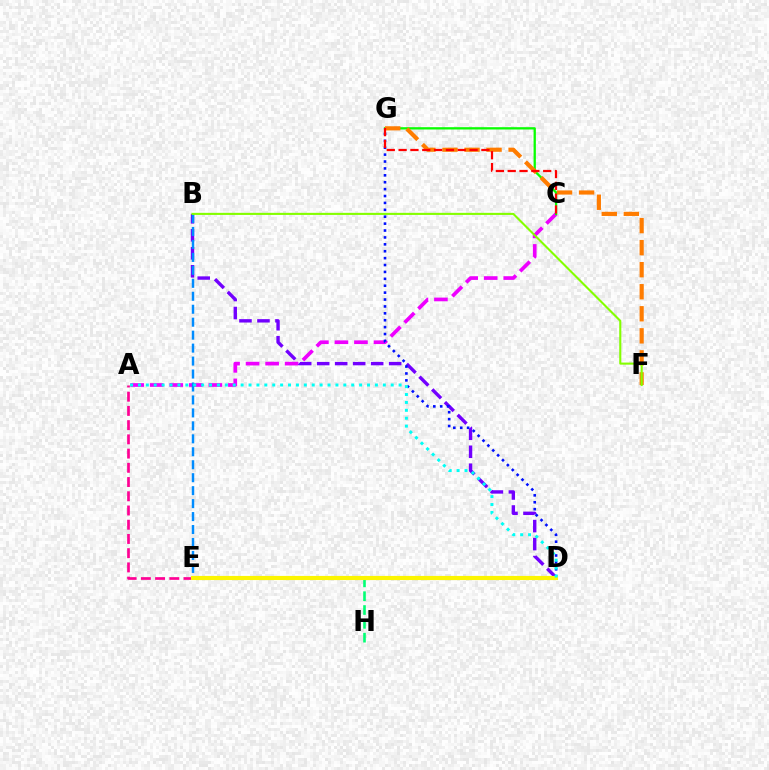{('A', 'C'): [{'color': '#ee00ff', 'line_style': 'dashed', 'thickness': 2.65}], ('A', 'E'): [{'color': '#ff0094', 'line_style': 'dashed', 'thickness': 1.93}], ('C', 'G'): [{'color': '#08ff00', 'line_style': 'solid', 'thickness': 1.65}, {'color': '#ff0000', 'line_style': 'dashed', 'thickness': 1.61}], ('B', 'D'): [{'color': '#7200ff', 'line_style': 'dashed', 'thickness': 2.44}], ('D', 'H'): [{'color': '#00ff74', 'line_style': 'dashed', 'thickness': 1.88}], ('F', 'G'): [{'color': '#ff7c00', 'line_style': 'dashed', 'thickness': 2.99}], ('B', 'E'): [{'color': '#008cff', 'line_style': 'dashed', 'thickness': 1.76}], ('D', 'G'): [{'color': '#0010ff', 'line_style': 'dotted', 'thickness': 1.87}], ('B', 'F'): [{'color': '#84ff00', 'line_style': 'solid', 'thickness': 1.51}], ('D', 'E'): [{'color': '#fcf500', 'line_style': 'solid', 'thickness': 2.98}], ('A', 'D'): [{'color': '#00fff6', 'line_style': 'dotted', 'thickness': 2.15}]}